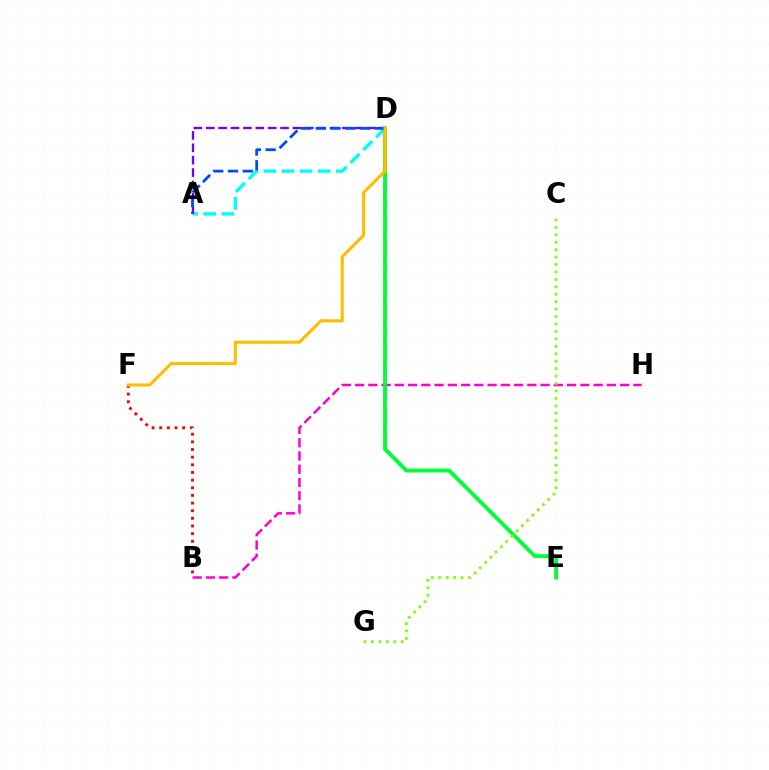{('B', 'F'): [{'color': '#ff0000', 'line_style': 'dotted', 'thickness': 2.08}], ('A', 'D'): [{'color': '#00fff6', 'line_style': 'dashed', 'thickness': 2.46}, {'color': '#7200ff', 'line_style': 'dashed', 'thickness': 1.68}, {'color': '#004bff', 'line_style': 'dashed', 'thickness': 2.0}], ('B', 'H'): [{'color': '#ff00cf', 'line_style': 'dashed', 'thickness': 1.8}], ('D', 'E'): [{'color': '#00ff39', 'line_style': 'solid', 'thickness': 2.79}], ('D', 'F'): [{'color': '#ffbd00', 'line_style': 'solid', 'thickness': 2.22}], ('C', 'G'): [{'color': '#84ff00', 'line_style': 'dotted', 'thickness': 2.02}]}